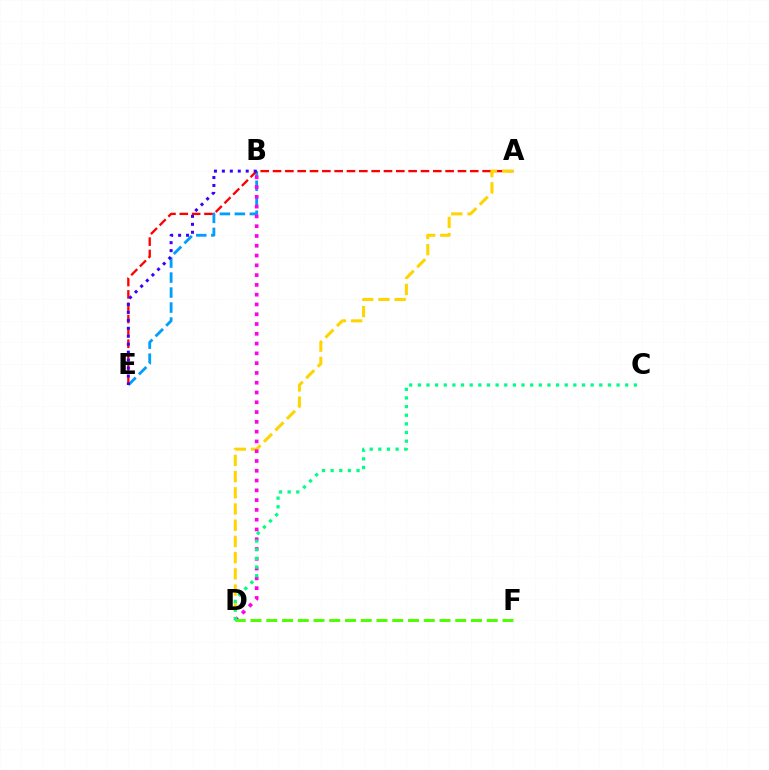{('B', 'E'): [{'color': '#009eff', 'line_style': 'dashed', 'thickness': 2.04}, {'color': '#3700ff', 'line_style': 'dotted', 'thickness': 2.16}], ('A', 'E'): [{'color': '#ff0000', 'line_style': 'dashed', 'thickness': 1.67}], ('A', 'D'): [{'color': '#ffd500', 'line_style': 'dashed', 'thickness': 2.2}], ('B', 'D'): [{'color': '#ff00ed', 'line_style': 'dotted', 'thickness': 2.66}], ('D', 'F'): [{'color': '#4fff00', 'line_style': 'dashed', 'thickness': 2.14}], ('C', 'D'): [{'color': '#00ff86', 'line_style': 'dotted', 'thickness': 2.35}]}